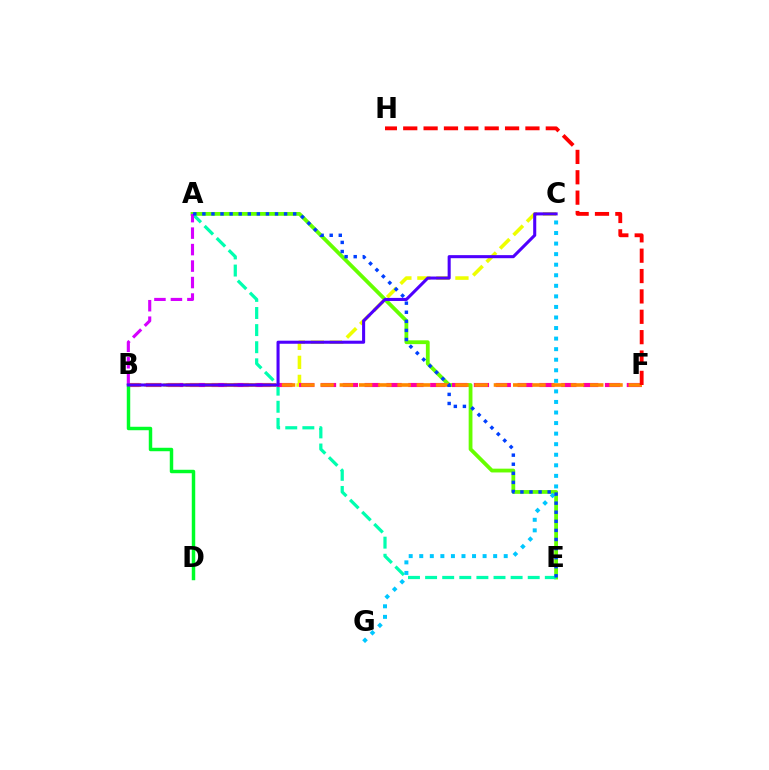{('A', 'E'): [{'color': '#66ff00', 'line_style': 'solid', 'thickness': 2.73}, {'color': '#00ffaf', 'line_style': 'dashed', 'thickness': 2.32}, {'color': '#003fff', 'line_style': 'dotted', 'thickness': 2.47}], ('B', 'C'): [{'color': '#eeff00', 'line_style': 'dashed', 'thickness': 2.58}, {'color': '#4f00ff', 'line_style': 'solid', 'thickness': 2.21}], ('B', 'F'): [{'color': '#ff00a0', 'line_style': 'dashed', 'thickness': 2.97}, {'color': '#ff8800', 'line_style': 'dashed', 'thickness': 2.62}], ('C', 'G'): [{'color': '#00c7ff', 'line_style': 'dotted', 'thickness': 2.87}], ('F', 'H'): [{'color': '#ff0000', 'line_style': 'dashed', 'thickness': 2.77}], ('A', 'B'): [{'color': '#d600ff', 'line_style': 'dashed', 'thickness': 2.24}], ('B', 'D'): [{'color': '#00ff27', 'line_style': 'solid', 'thickness': 2.49}]}